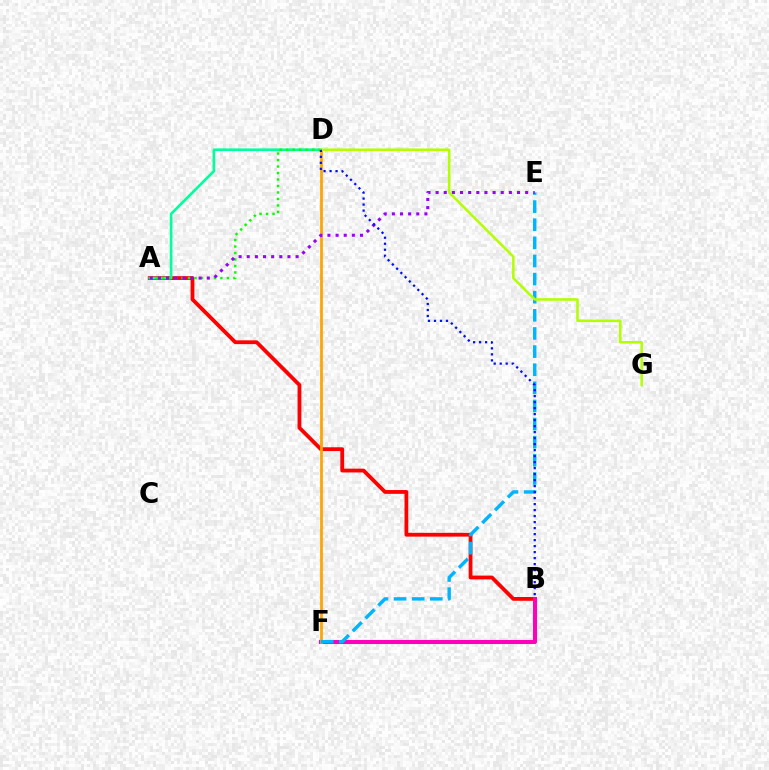{('A', 'B'): [{'color': '#ff0000', 'line_style': 'solid', 'thickness': 2.73}], ('B', 'F'): [{'color': '#ff00bd', 'line_style': 'solid', 'thickness': 2.91}], ('D', 'F'): [{'color': '#ffa500', 'line_style': 'solid', 'thickness': 1.99}], ('E', 'F'): [{'color': '#00b5ff', 'line_style': 'dashed', 'thickness': 2.46}], ('A', 'D'): [{'color': '#00ff9d', 'line_style': 'solid', 'thickness': 1.89}, {'color': '#08ff00', 'line_style': 'dotted', 'thickness': 1.76}], ('A', 'E'): [{'color': '#9b00ff', 'line_style': 'dotted', 'thickness': 2.21}], ('D', 'G'): [{'color': '#b3ff00', 'line_style': 'solid', 'thickness': 1.83}], ('B', 'D'): [{'color': '#0010ff', 'line_style': 'dotted', 'thickness': 1.63}]}